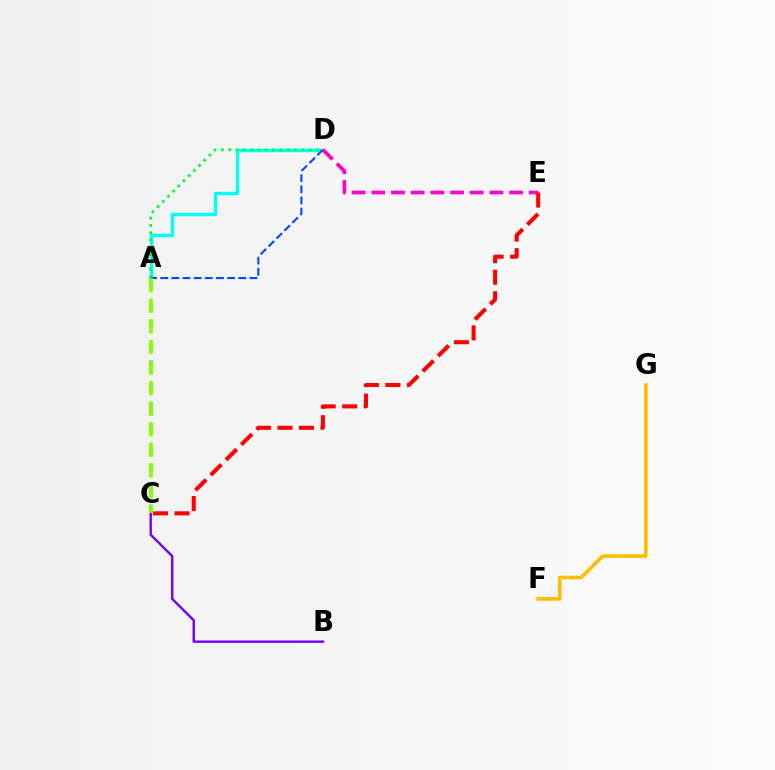{('F', 'G'): [{'color': '#ffbd00', 'line_style': 'solid', 'thickness': 2.59}], ('A', 'D'): [{'color': '#00fff6', 'line_style': 'solid', 'thickness': 2.43}, {'color': '#00ff39', 'line_style': 'dotted', 'thickness': 1.99}, {'color': '#004bff', 'line_style': 'dashed', 'thickness': 1.52}], ('B', 'C'): [{'color': '#7200ff', 'line_style': 'solid', 'thickness': 1.73}], ('D', 'E'): [{'color': '#ff00cf', 'line_style': 'dashed', 'thickness': 2.67}], ('C', 'E'): [{'color': '#ff0000', 'line_style': 'dashed', 'thickness': 2.93}], ('A', 'C'): [{'color': '#84ff00', 'line_style': 'dashed', 'thickness': 2.79}]}